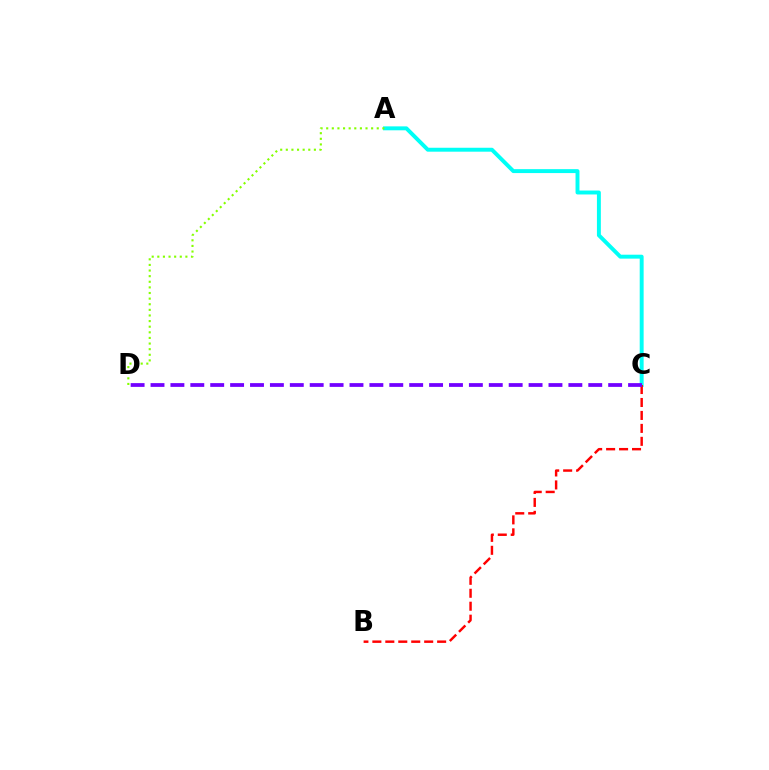{('A', 'C'): [{'color': '#00fff6', 'line_style': 'solid', 'thickness': 2.83}], ('A', 'D'): [{'color': '#84ff00', 'line_style': 'dotted', 'thickness': 1.53}], ('B', 'C'): [{'color': '#ff0000', 'line_style': 'dashed', 'thickness': 1.76}], ('C', 'D'): [{'color': '#7200ff', 'line_style': 'dashed', 'thickness': 2.7}]}